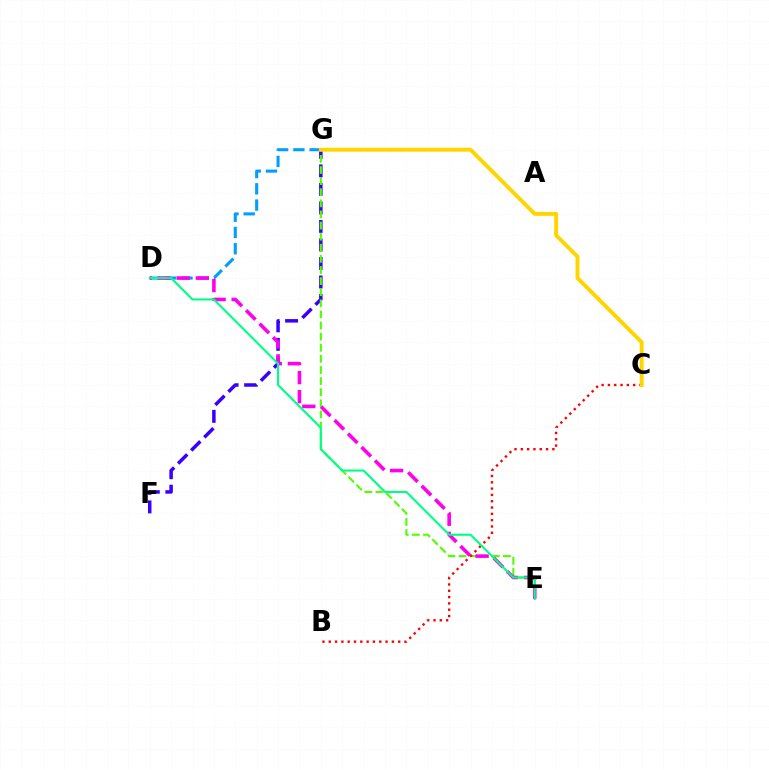{('D', 'G'): [{'color': '#009eff', 'line_style': 'dashed', 'thickness': 2.21}], ('F', 'G'): [{'color': '#3700ff', 'line_style': 'dashed', 'thickness': 2.52}], ('E', 'G'): [{'color': '#4fff00', 'line_style': 'dashed', 'thickness': 1.51}], ('D', 'E'): [{'color': '#ff00ed', 'line_style': 'dashed', 'thickness': 2.59}, {'color': '#00ff86', 'line_style': 'solid', 'thickness': 1.51}], ('B', 'C'): [{'color': '#ff0000', 'line_style': 'dotted', 'thickness': 1.71}], ('C', 'G'): [{'color': '#ffd500', 'line_style': 'solid', 'thickness': 2.83}]}